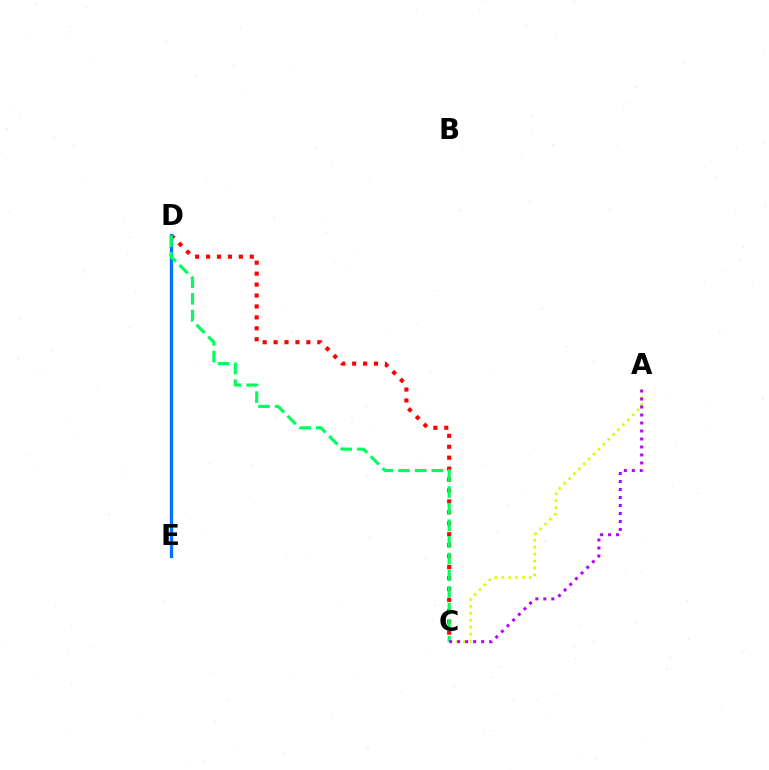{('C', 'D'): [{'color': '#ff0000', 'line_style': 'dotted', 'thickness': 2.97}, {'color': '#00ff5c', 'line_style': 'dashed', 'thickness': 2.26}], ('D', 'E'): [{'color': '#0074ff', 'line_style': 'solid', 'thickness': 2.38}], ('A', 'C'): [{'color': '#d1ff00', 'line_style': 'dotted', 'thickness': 1.88}, {'color': '#b900ff', 'line_style': 'dotted', 'thickness': 2.17}]}